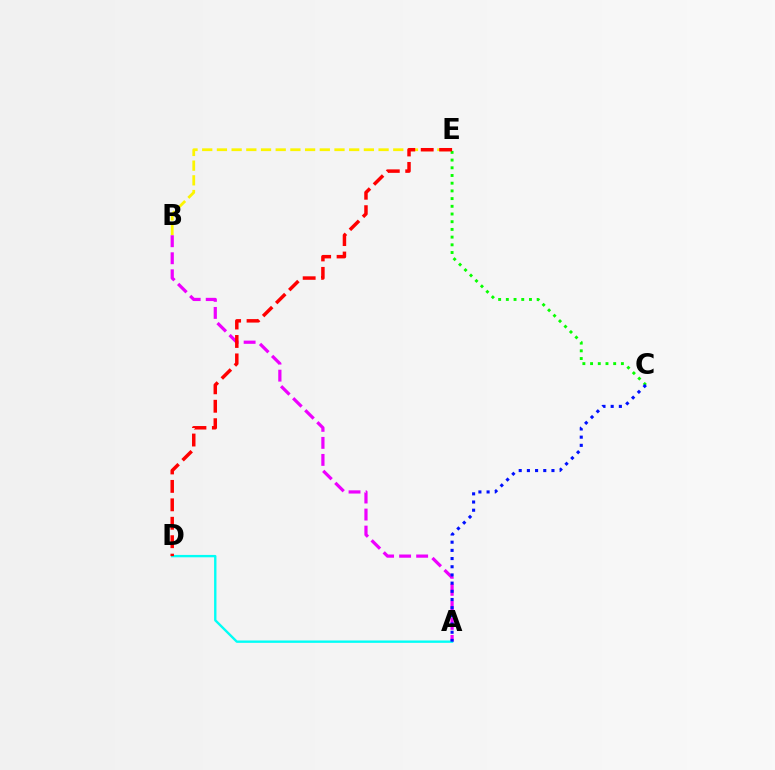{('B', 'E'): [{'color': '#fcf500', 'line_style': 'dashed', 'thickness': 2.0}], ('A', 'B'): [{'color': '#ee00ff', 'line_style': 'dashed', 'thickness': 2.31}], ('C', 'E'): [{'color': '#08ff00', 'line_style': 'dotted', 'thickness': 2.09}], ('A', 'D'): [{'color': '#00fff6', 'line_style': 'solid', 'thickness': 1.7}], ('D', 'E'): [{'color': '#ff0000', 'line_style': 'dashed', 'thickness': 2.5}], ('A', 'C'): [{'color': '#0010ff', 'line_style': 'dotted', 'thickness': 2.22}]}